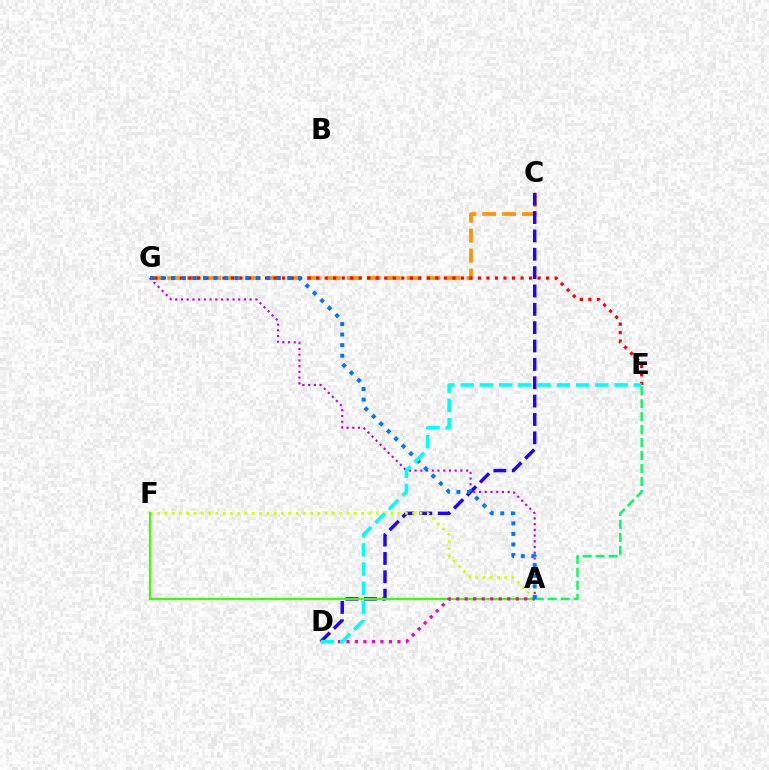{('C', 'G'): [{'color': '#ff9400', 'line_style': 'dashed', 'thickness': 2.71}], ('A', 'E'): [{'color': '#00ff5c', 'line_style': 'dashed', 'thickness': 1.76}], ('E', 'G'): [{'color': '#ff0000', 'line_style': 'dotted', 'thickness': 2.31}], ('C', 'D'): [{'color': '#2500ff', 'line_style': 'dashed', 'thickness': 2.49}], ('A', 'F'): [{'color': '#d1ff00', 'line_style': 'dotted', 'thickness': 1.98}, {'color': '#3dff00', 'line_style': 'solid', 'thickness': 1.63}], ('A', 'D'): [{'color': '#ff00ac', 'line_style': 'dotted', 'thickness': 2.31}], ('A', 'G'): [{'color': '#b900ff', 'line_style': 'dotted', 'thickness': 1.55}, {'color': '#0074ff', 'line_style': 'dotted', 'thickness': 2.87}], ('D', 'E'): [{'color': '#00fff6', 'line_style': 'dashed', 'thickness': 2.61}]}